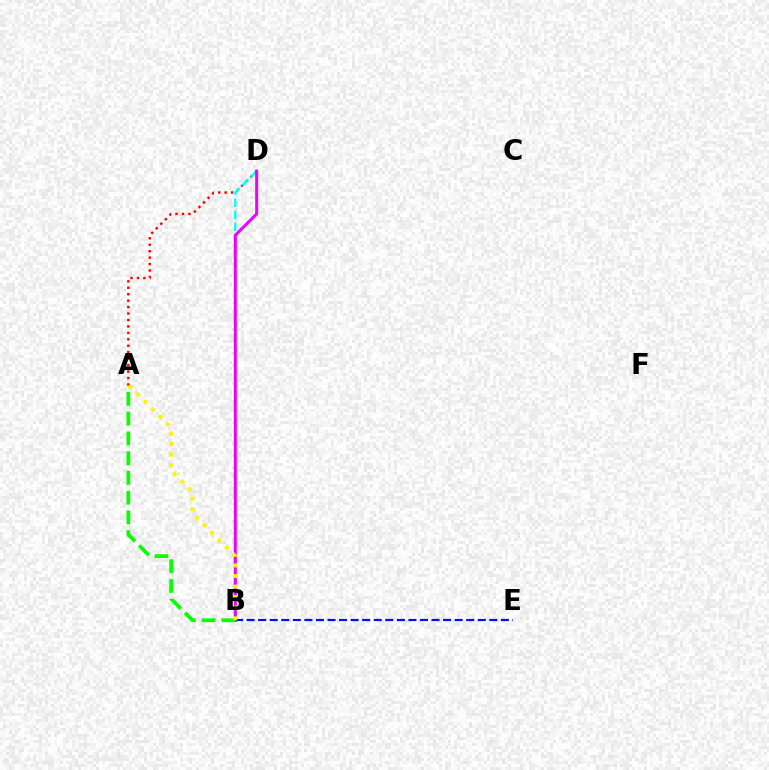{('A', 'D'): [{'color': '#ff0000', 'line_style': 'dotted', 'thickness': 1.75}], ('B', 'D'): [{'color': '#00fff6', 'line_style': 'dashed', 'thickness': 1.64}, {'color': '#ee00ff', 'line_style': 'solid', 'thickness': 2.17}], ('B', 'E'): [{'color': '#0010ff', 'line_style': 'dashed', 'thickness': 1.57}], ('A', 'B'): [{'color': '#08ff00', 'line_style': 'dashed', 'thickness': 2.68}, {'color': '#fcf500', 'line_style': 'dotted', 'thickness': 2.87}]}